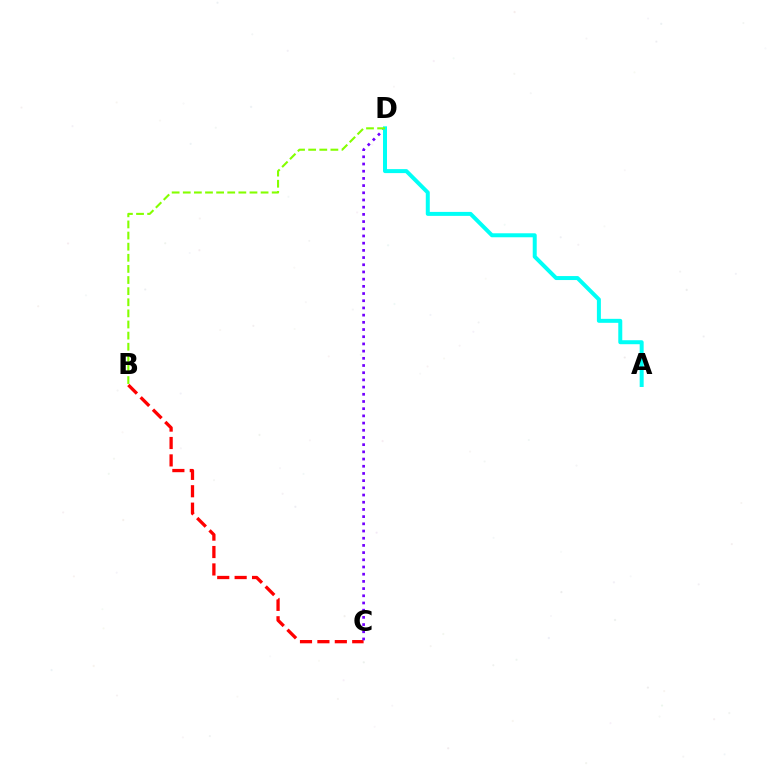{('B', 'C'): [{'color': '#ff0000', 'line_style': 'dashed', 'thickness': 2.37}], ('C', 'D'): [{'color': '#7200ff', 'line_style': 'dotted', 'thickness': 1.96}], ('A', 'D'): [{'color': '#00fff6', 'line_style': 'solid', 'thickness': 2.87}], ('B', 'D'): [{'color': '#84ff00', 'line_style': 'dashed', 'thickness': 1.51}]}